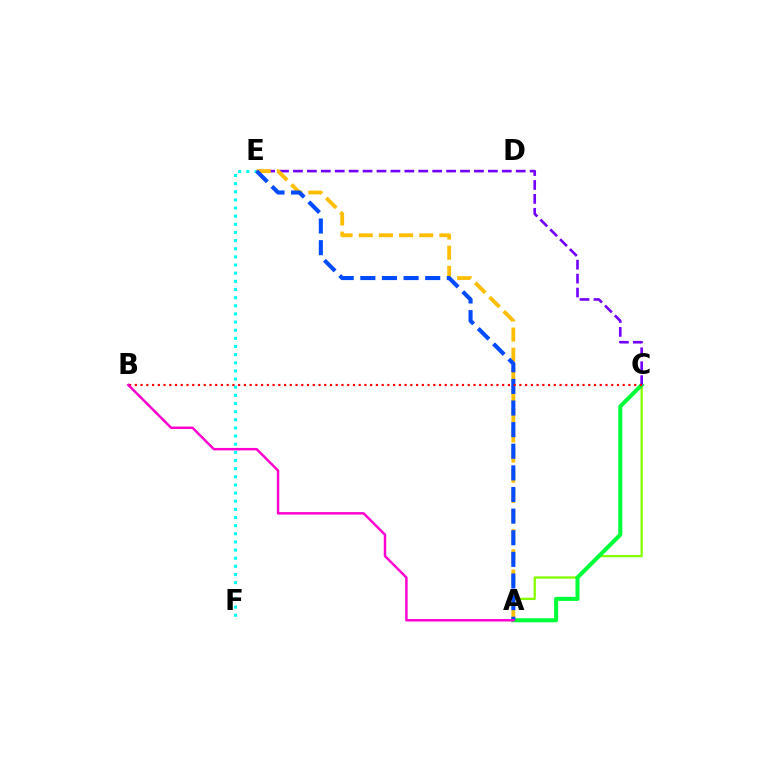{('A', 'C'): [{'color': '#84ff00', 'line_style': 'solid', 'thickness': 1.65}, {'color': '#00ff39', 'line_style': 'solid', 'thickness': 2.92}], ('E', 'F'): [{'color': '#00fff6', 'line_style': 'dotted', 'thickness': 2.21}], ('C', 'E'): [{'color': '#7200ff', 'line_style': 'dashed', 'thickness': 1.89}], ('A', 'E'): [{'color': '#ffbd00', 'line_style': 'dashed', 'thickness': 2.74}, {'color': '#004bff', 'line_style': 'dashed', 'thickness': 2.94}], ('B', 'C'): [{'color': '#ff0000', 'line_style': 'dotted', 'thickness': 1.56}], ('A', 'B'): [{'color': '#ff00cf', 'line_style': 'solid', 'thickness': 1.78}]}